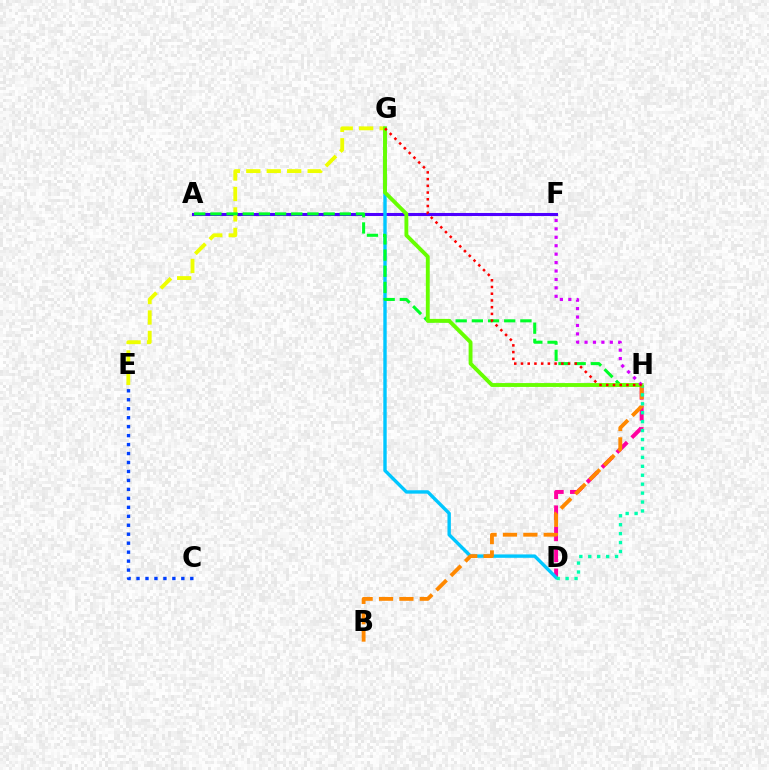{('D', 'H'): [{'color': '#ff00a0', 'line_style': 'dashed', 'thickness': 2.86}, {'color': '#00ffaf', 'line_style': 'dotted', 'thickness': 2.43}], ('A', 'F'): [{'color': '#4f00ff', 'line_style': 'solid', 'thickness': 2.2}], ('D', 'G'): [{'color': '#00c7ff', 'line_style': 'solid', 'thickness': 2.45}], ('B', 'H'): [{'color': '#ff8800', 'line_style': 'dashed', 'thickness': 2.77}], ('E', 'G'): [{'color': '#eeff00', 'line_style': 'dashed', 'thickness': 2.78}], ('A', 'H'): [{'color': '#00ff27', 'line_style': 'dashed', 'thickness': 2.2}], ('C', 'E'): [{'color': '#003fff', 'line_style': 'dotted', 'thickness': 2.44}], ('G', 'H'): [{'color': '#66ff00', 'line_style': 'solid', 'thickness': 2.79}, {'color': '#ff0000', 'line_style': 'dotted', 'thickness': 1.83}], ('F', 'H'): [{'color': '#d600ff', 'line_style': 'dotted', 'thickness': 2.29}]}